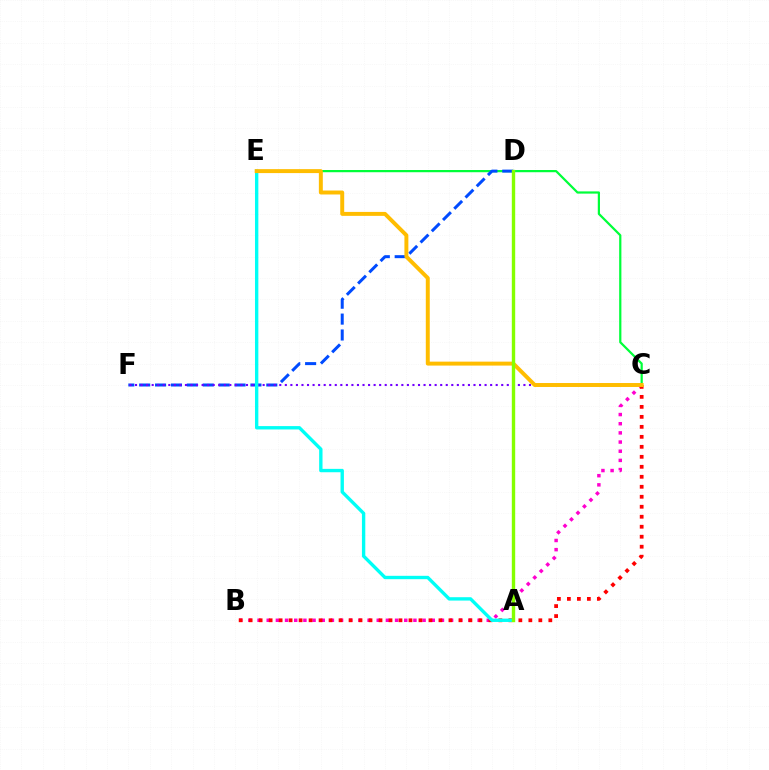{('B', 'C'): [{'color': '#ff00cf', 'line_style': 'dotted', 'thickness': 2.49}, {'color': '#ff0000', 'line_style': 'dotted', 'thickness': 2.71}], ('C', 'E'): [{'color': '#00ff39', 'line_style': 'solid', 'thickness': 1.6}, {'color': '#ffbd00', 'line_style': 'solid', 'thickness': 2.84}], ('D', 'F'): [{'color': '#004bff', 'line_style': 'dashed', 'thickness': 2.16}], ('C', 'F'): [{'color': '#7200ff', 'line_style': 'dotted', 'thickness': 1.51}], ('A', 'E'): [{'color': '#00fff6', 'line_style': 'solid', 'thickness': 2.42}], ('A', 'D'): [{'color': '#84ff00', 'line_style': 'solid', 'thickness': 2.44}]}